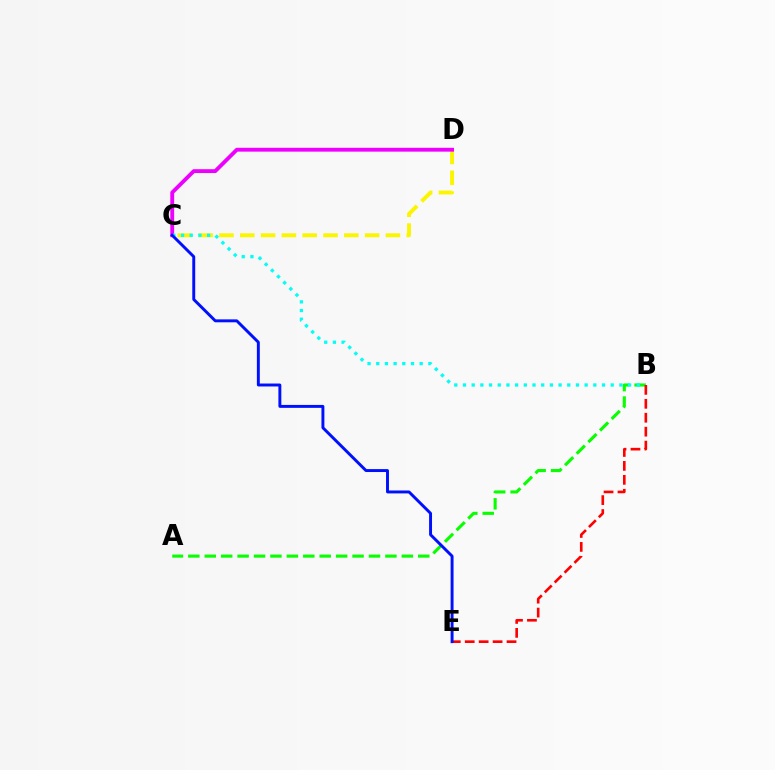{('C', 'D'): [{'color': '#fcf500', 'line_style': 'dashed', 'thickness': 2.83}, {'color': '#ee00ff', 'line_style': 'solid', 'thickness': 2.77}], ('A', 'B'): [{'color': '#08ff00', 'line_style': 'dashed', 'thickness': 2.23}], ('B', 'C'): [{'color': '#00fff6', 'line_style': 'dotted', 'thickness': 2.36}], ('B', 'E'): [{'color': '#ff0000', 'line_style': 'dashed', 'thickness': 1.89}], ('C', 'E'): [{'color': '#0010ff', 'line_style': 'solid', 'thickness': 2.11}]}